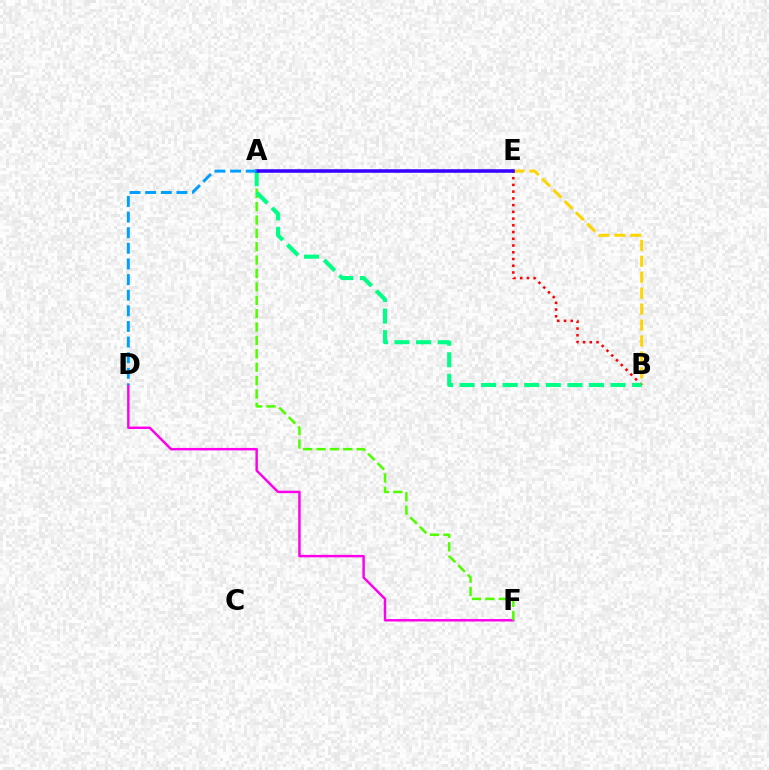{('D', 'F'): [{'color': '#ff00ed', 'line_style': 'solid', 'thickness': 1.77}], ('B', 'E'): [{'color': '#ffd500', 'line_style': 'dashed', 'thickness': 2.17}, {'color': '#ff0000', 'line_style': 'dotted', 'thickness': 1.83}], ('A', 'F'): [{'color': '#4fff00', 'line_style': 'dashed', 'thickness': 1.82}], ('A', 'B'): [{'color': '#00ff86', 'line_style': 'dashed', 'thickness': 2.93}], ('A', 'E'): [{'color': '#3700ff', 'line_style': 'solid', 'thickness': 2.55}], ('A', 'D'): [{'color': '#009eff', 'line_style': 'dashed', 'thickness': 2.12}]}